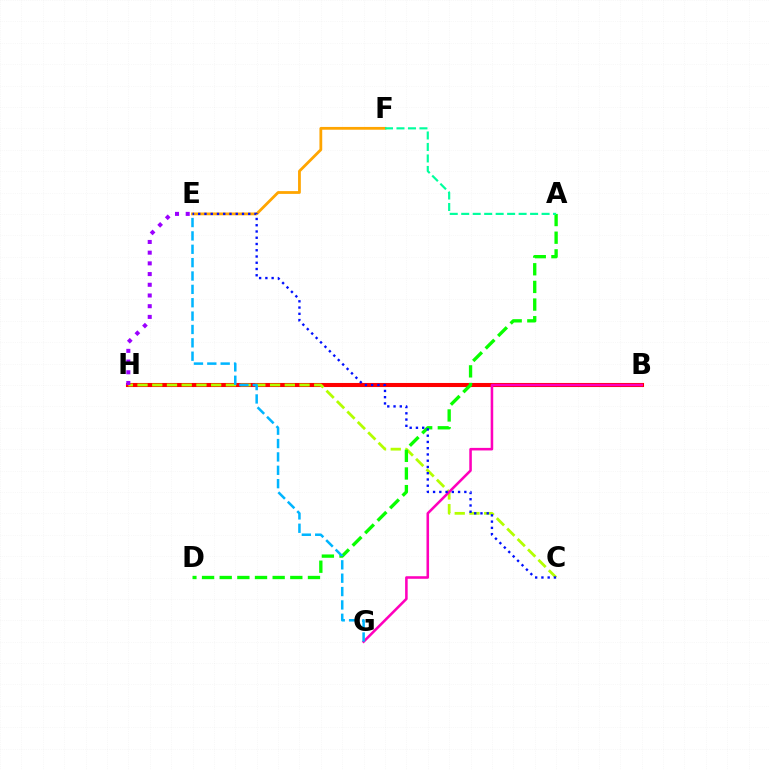{('B', 'H'): [{'color': '#ff0000', 'line_style': 'solid', 'thickness': 2.93}], ('C', 'H'): [{'color': '#b3ff00', 'line_style': 'dashed', 'thickness': 2.0}], ('E', 'F'): [{'color': '#ffa500', 'line_style': 'solid', 'thickness': 2.01}], ('B', 'G'): [{'color': '#ff00bd', 'line_style': 'solid', 'thickness': 1.84}], ('A', 'D'): [{'color': '#08ff00', 'line_style': 'dashed', 'thickness': 2.4}], ('C', 'E'): [{'color': '#0010ff', 'line_style': 'dotted', 'thickness': 1.7}], ('E', 'G'): [{'color': '#00b5ff', 'line_style': 'dashed', 'thickness': 1.82}], ('A', 'F'): [{'color': '#00ff9d', 'line_style': 'dashed', 'thickness': 1.56}], ('E', 'H'): [{'color': '#9b00ff', 'line_style': 'dotted', 'thickness': 2.91}]}